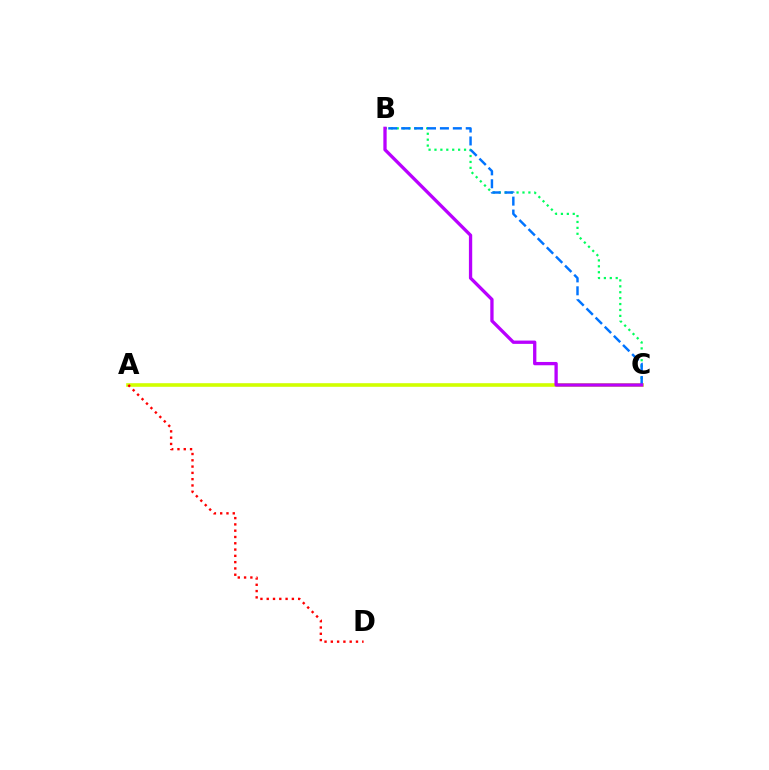{('A', 'C'): [{'color': '#d1ff00', 'line_style': 'solid', 'thickness': 2.6}], ('B', 'C'): [{'color': '#00ff5c', 'line_style': 'dotted', 'thickness': 1.61}, {'color': '#0074ff', 'line_style': 'dashed', 'thickness': 1.75}, {'color': '#b900ff', 'line_style': 'solid', 'thickness': 2.38}], ('A', 'D'): [{'color': '#ff0000', 'line_style': 'dotted', 'thickness': 1.71}]}